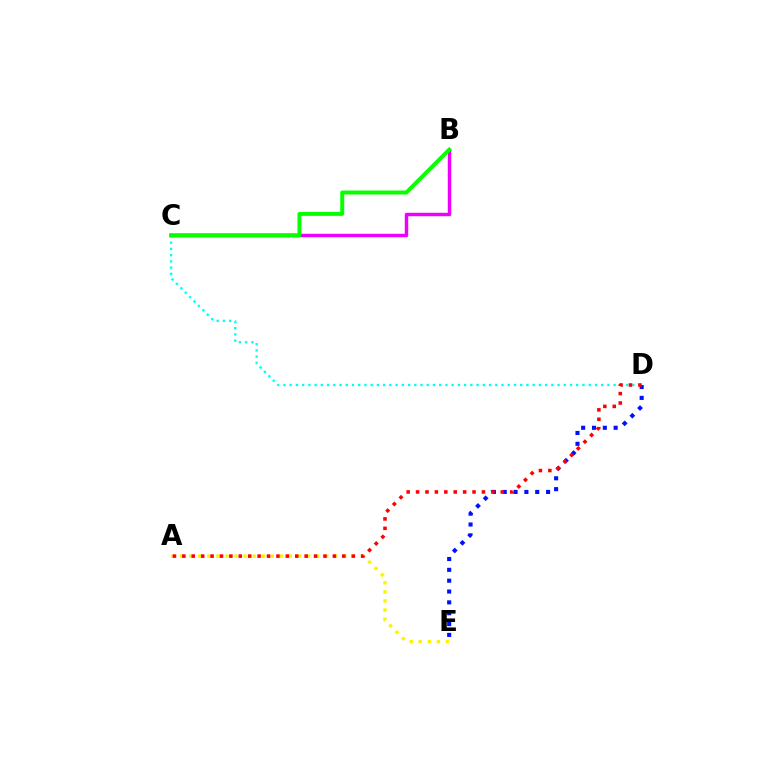{('B', 'C'): [{'color': '#ee00ff', 'line_style': 'solid', 'thickness': 2.49}, {'color': '#08ff00', 'line_style': 'solid', 'thickness': 2.86}], ('C', 'D'): [{'color': '#00fff6', 'line_style': 'dotted', 'thickness': 1.69}], ('D', 'E'): [{'color': '#0010ff', 'line_style': 'dotted', 'thickness': 2.95}], ('A', 'E'): [{'color': '#fcf500', 'line_style': 'dotted', 'thickness': 2.46}], ('A', 'D'): [{'color': '#ff0000', 'line_style': 'dotted', 'thickness': 2.56}]}